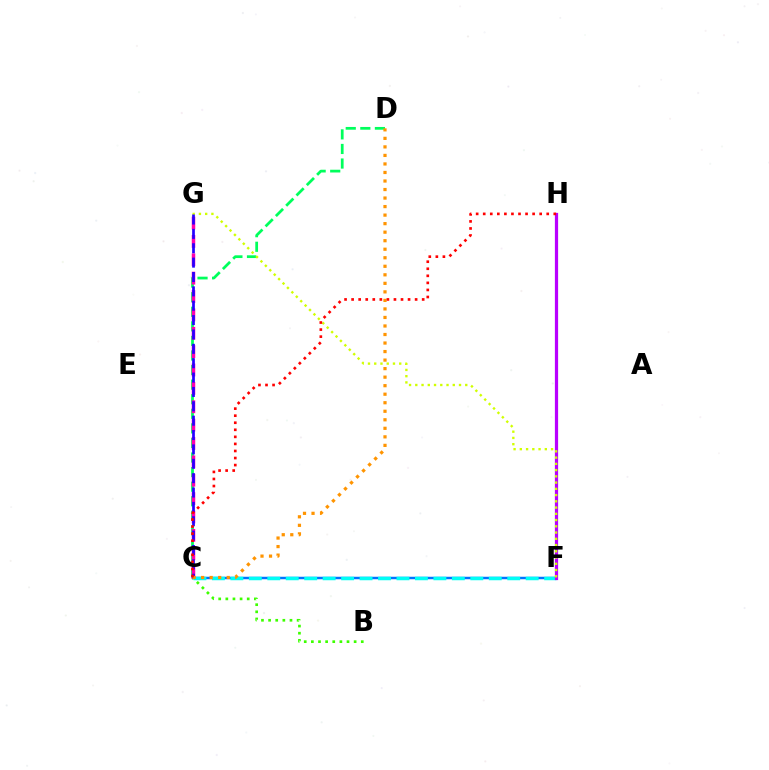{('C', 'D'): [{'color': '#00ff5c', 'line_style': 'dashed', 'thickness': 1.98}, {'color': '#ff9400', 'line_style': 'dotted', 'thickness': 2.32}], ('C', 'F'): [{'color': '#0074ff', 'line_style': 'solid', 'thickness': 1.79}, {'color': '#00fff6', 'line_style': 'dashed', 'thickness': 2.51}], ('F', 'H'): [{'color': '#b900ff', 'line_style': 'solid', 'thickness': 2.32}], ('B', 'C'): [{'color': '#3dff00', 'line_style': 'dotted', 'thickness': 1.94}], ('F', 'G'): [{'color': '#d1ff00', 'line_style': 'dotted', 'thickness': 1.7}], ('C', 'G'): [{'color': '#ff00ac', 'line_style': 'dashed', 'thickness': 2.5}, {'color': '#2500ff', 'line_style': 'dashed', 'thickness': 1.95}], ('C', 'H'): [{'color': '#ff0000', 'line_style': 'dotted', 'thickness': 1.92}]}